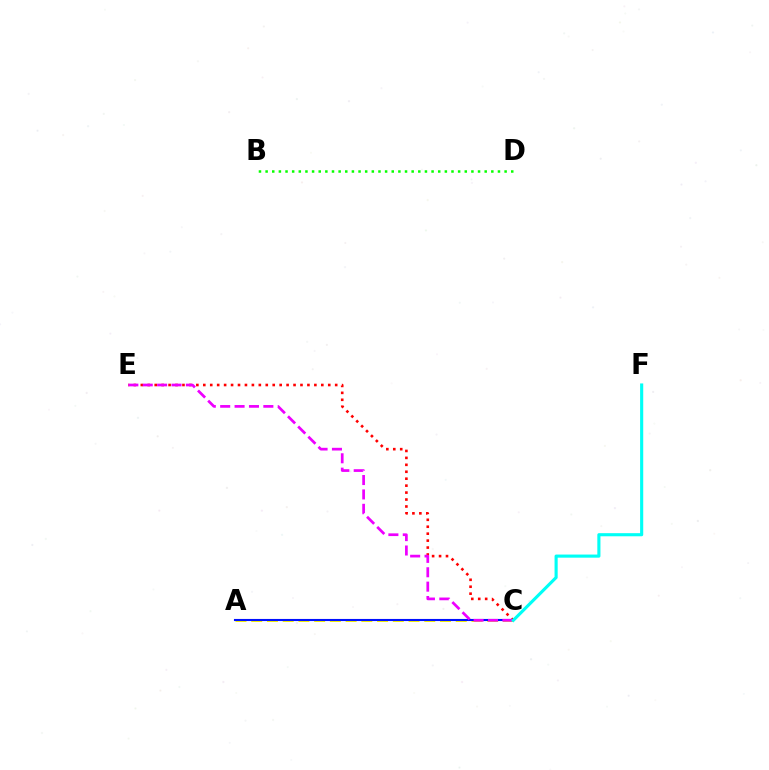{('B', 'D'): [{'color': '#08ff00', 'line_style': 'dotted', 'thickness': 1.8}], ('A', 'C'): [{'color': '#fcf500', 'line_style': 'dashed', 'thickness': 2.14}, {'color': '#0010ff', 'line_style': 'solid', 'thickness': 1.51}], ('C', 'E'): [{'color': '#ff0000', 'line_style': 'dotted', 'thickness': 1.89}, {'color': '#ee00ff', 'line_style': 'dashed', 'thickness': 1.95}], ('C', 'F'): [{'color': '#00fff6', 'line_style': 'solid', 'thickness': 2.25}]}